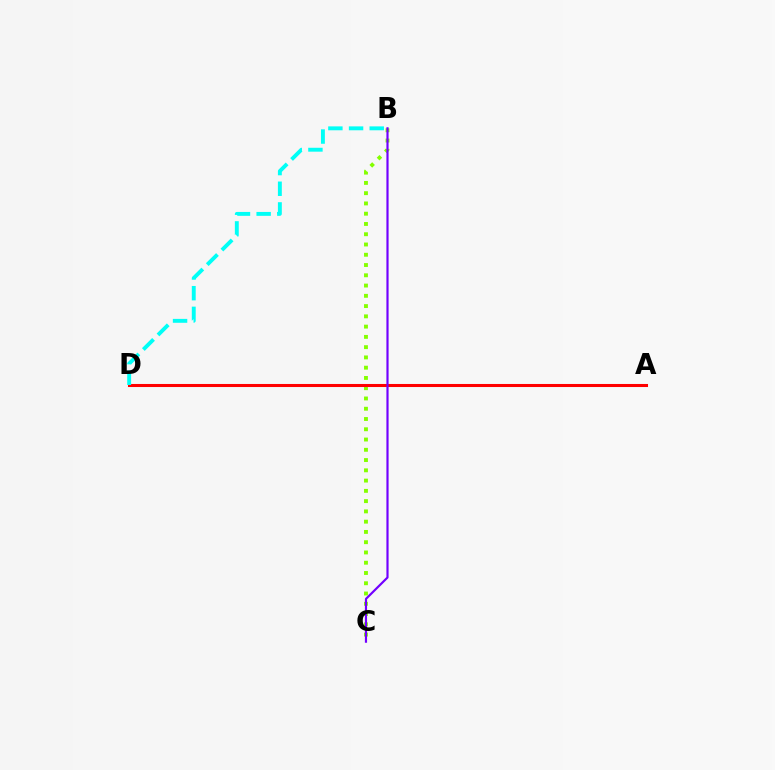{('B', 'C'): [{'color': '#84ff00', 'line_style': 'dotted', 'thickness': 2.79}, {'color': '#7200ff', 'line_style': 'solid', 'thickness': 1.57}], ('A', 'D'): [{'color': '#ff0000', 'line_style': 'solid', 'thickness': 2.2}], ('B', 'D'): [{'color': '#00fff6', 'line_style': 'dashed', 'thickness': 2.81}]}